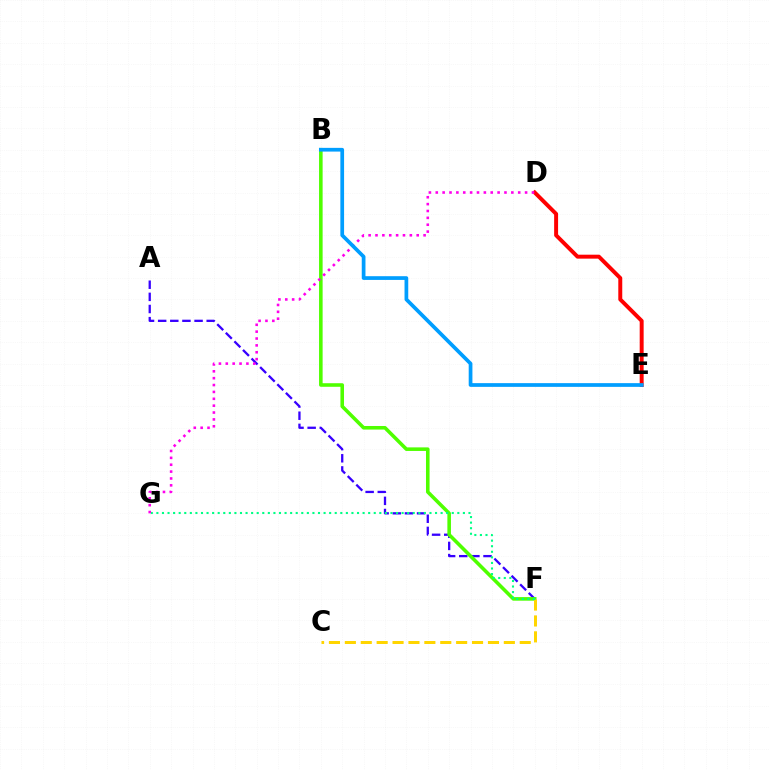{('A', 'F'): [{'color': '#3700ff', 'line_style': 'dashed', 'thickness': 1.65}], ('B', 'F'): [{'color': '#4fff00', 'line_style': 'solid', 'thickness': 2.57}], ('C', 'F'): [{'color': '#ffd500', 'line_style': 'dashed', 'thickness': 2.16}], ('D', 'E'): [{'color': '#ff0000', 'line_style': 'solid', 'thickness': 2.84}], ('F', 'G'): [{'color': '#00ff86', 'line_style': 'dotted', 'thickness': 1.51}], ('D', 'G'): [{'color': '#ff00ed', 'line_style': 'dotted', 'thickness': 1.87}], ('B', 'E'): [{'color': '#009eff', 'line_style': 'solid', 'thickness': 2.68}]}